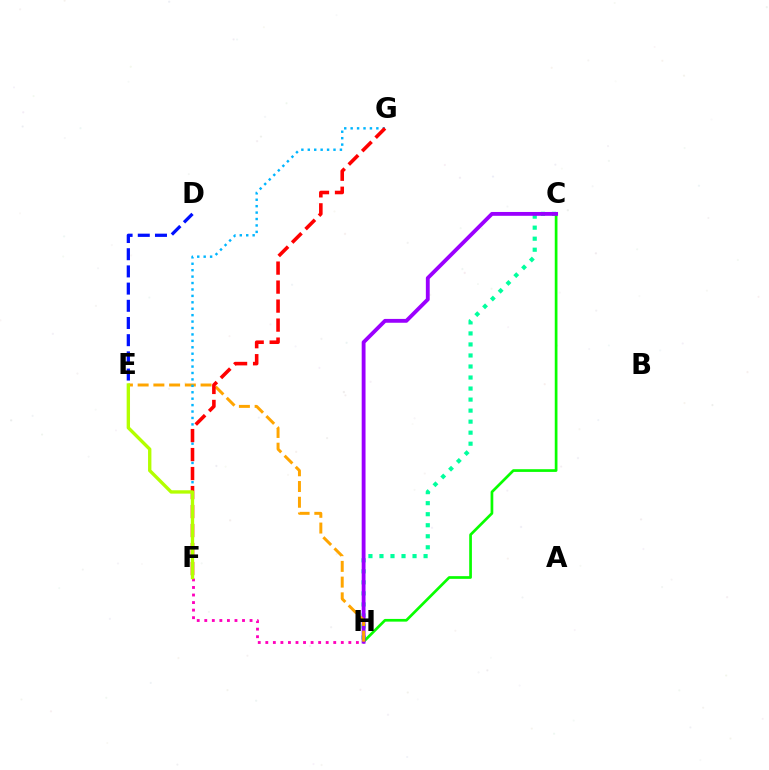{('C', 'H'): [{'color': '#00ff9d', 'line_style': 'dotted', 'thickness': 3.0}, {'color': '#08ff00', 'line_style': 'solid', 'thickness': 1.95}, {'color': '#9b00ff', 'line_style': 'solid', 'thickness': 2.77}], ('D', 'E'): [{'color': '#0010ff', 'line_style': 'dashed', 'thickness': 2.34}], ('F', 'H'): [{'color': '#ff00bd', 'line_style': 'dotted', 'thickness': 2.05}], ('E', 'H'): [{'color': '#ffa500', 'line_style': 'dashed', 'thickness': 2.14}], ('F', 'G'): [{'color': '#00b5ff', 'line_style': 'dotted', 'thickness': 1.75}, {'color': '#ff0000', 'line_style': 'dashed', 'thickness': 2.58}], ('E', 'F'): [{'color': '#b3ff00', 'line_style': 'solid', 'thickness': 2.42}]}